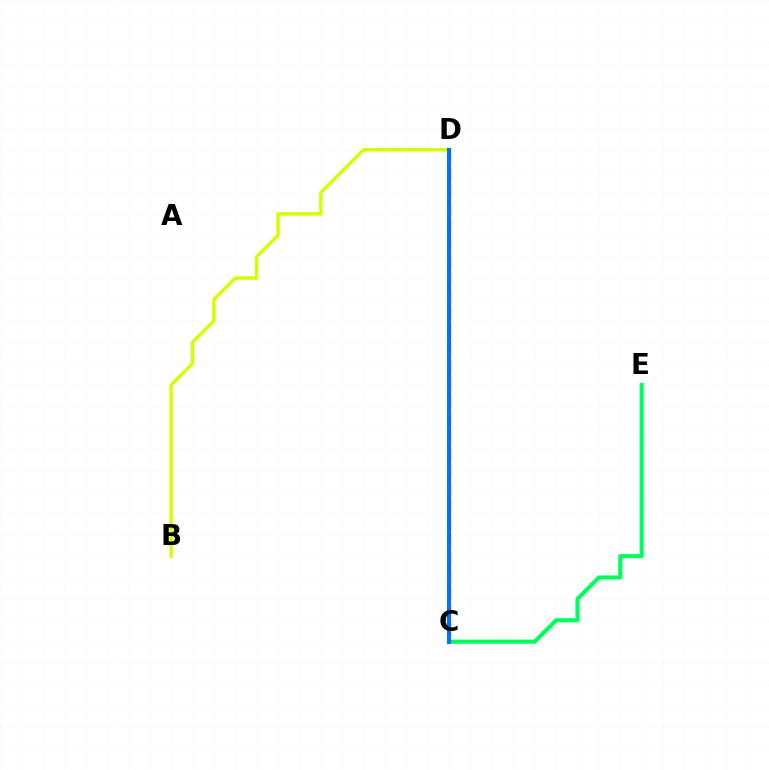{('C', 'E'): [{'color': '#00ff5c', 'line_style': 'solid', 'thickness': 2.98}], ('C', 'D'): [{'color': '#b900ff', 'line_style': 'dashed', 'thickness': 2.38}, {'color': '#ff0000', 'line_style': 'dashed', 'thickness': 2.11}, {'color': '#0074ff', 'line_style': 'solid', 'thickness': 2.94}], ('B', 'D'): [{'color': '#d1ff00', 'line_style': 'solid', 'thickness': 2.47}]}